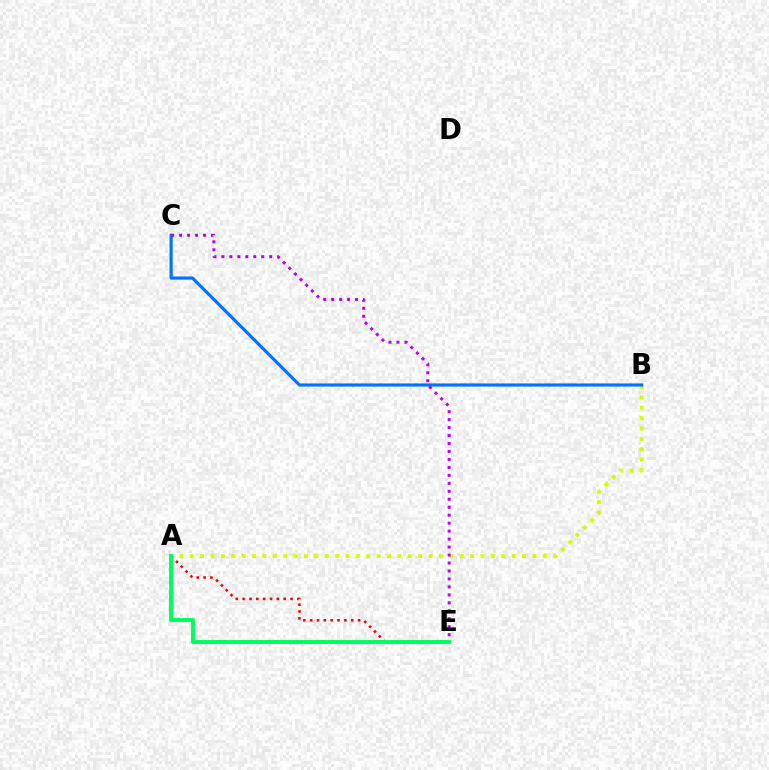{('A', 'E'): [{'color': '#ff0000', 'line_style': 'dotted', 'thickness': 1.86}, {'color': '#00ff5c', 'line_style': 'solid', 'thickness': 2.84}], ('A', 'B'): [{'color': '#d1ff00', 'line_style': 'dotted', 'thickness': 2.82}], ('B', 'C'): [{'color': '#0074ff', 'line_style': 'solid', 'thickness': 2.27}], ('C', 'E'): [{'color': '#b900ff', 'line_style': 'dotted', 'thickness': 2.16}]}